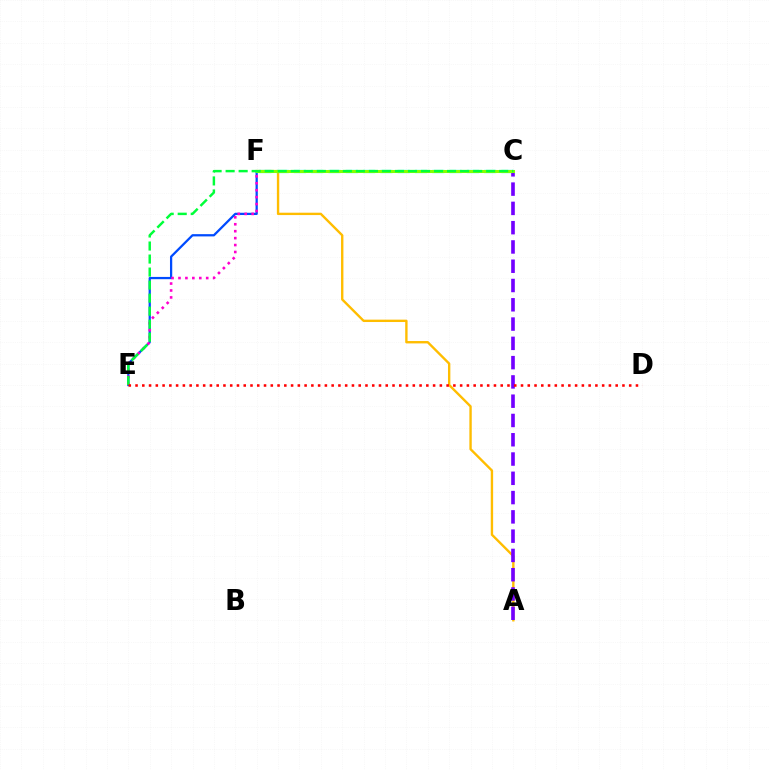{('A', 'F'): [{'color': '#ffbd00', 'line_style': 'solid', 'thickness': 1.71}], ('E', 'F'): [{'color': '#004bff', 'line_style': 'solid', 'thickness': 1.63}, {'color': '#ff00cf', 'line_style': 'dotted', 'thickness': 1.88}], ('C', 'F'): [{'color': '#00fff6', 'line_style': 'dashed', 'thickness': 2.35}, {'color': '#84ff00', 'line_style': 'solid', 'thickness': 2.19}], ('A', 'C'): [{'color': '#7200ff', 'line_style': 'dashed', 'thickness': 2.62}], ('C', 'E'): [{'color': '#00ff39', 'line_style': 'dashed', 'thickness': 1.77}], ('D', 'E'): [{'color': '#ff0000', 'line_style': 'dotted', 'thickness': 1.84}]}